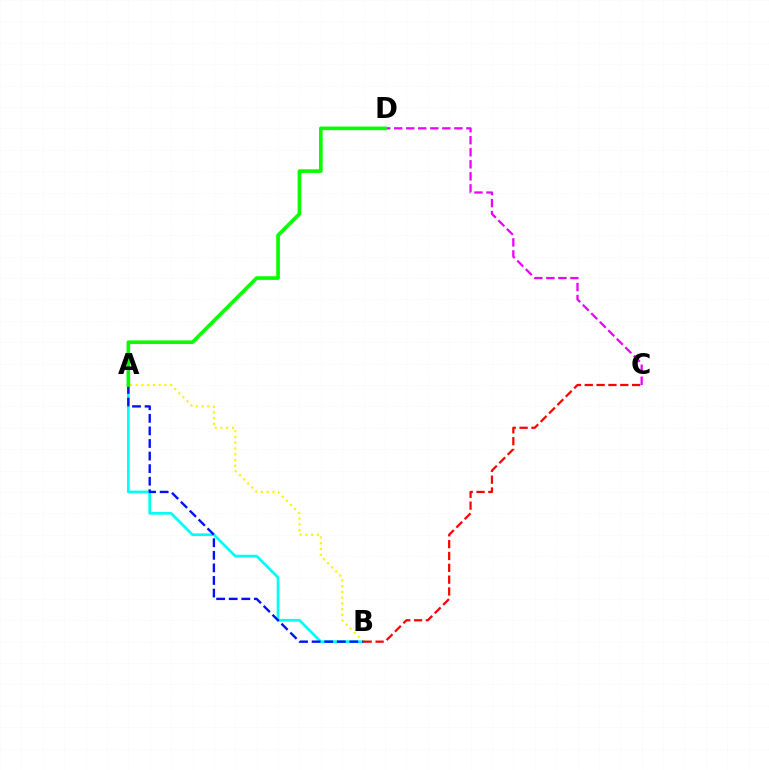{('A', 'B'): [{'color': '#00fff6', 'line_style': 'solid', 'thickness': 1.96}, {'color': '#fcf500', 'line_style': 'dotted', 'thickness': 1.56}, {'color': '#0010ff', 'line_style': 'dashed', 'thickness': 1.71}], ('B', 'C'): [{'color': '#ff0000', 'line_style': 'dashed', 'thickness': 1.61}], ('C', 'D'): [{'color': '#ee00ff', 'line_style': 'dashed', 'thickness': 1.64}], ('A', 'D'): [{'color': '#08ff00', 'line_style': 'solid', 'thickness': 2.62}]}